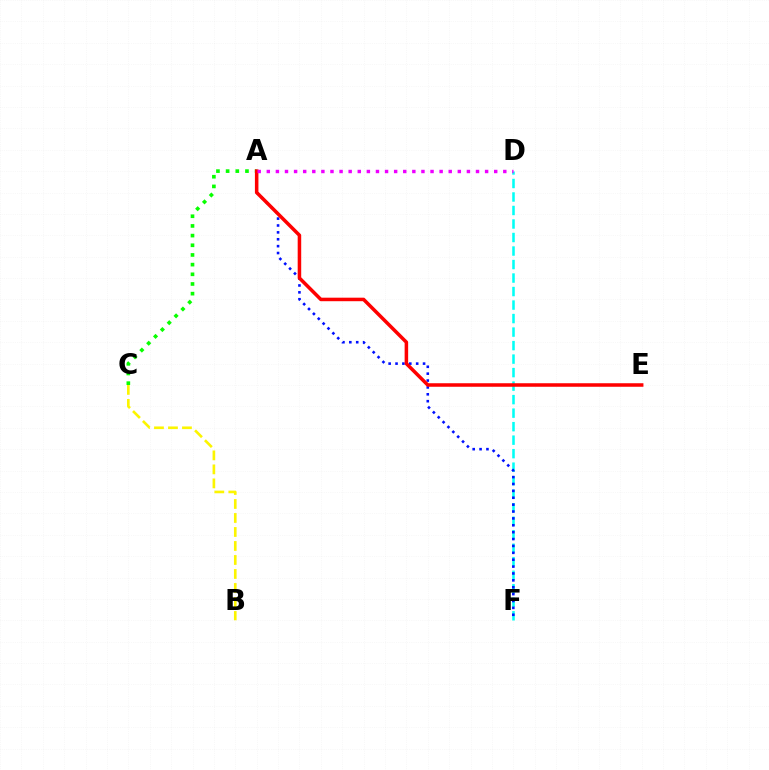{('A', 'C'): [{'color': '#08ff00', 'line_style': 'dotted', 'thickness': 2.63}], ('D', 'F'): [{'color': '#00fff6', 'line_style': 'dashed', 'thickness': 1.84}], ('B', 'C'): [{'color': '#fcf500', 'line_style': 'dashed', 'thickness': 1.9}], ('A', 'F'): [{'color': '#0010ff', 'line_style': 'dotted', 'thickness': 1.87}], ('A', 'E'): [{'color': '#ff0000', 'line_style': 'solid', 'thickness': 2.54}], ('A', 'D'): [{'color': '#ee00ff', 'line_style': 'dotted', 'thickness': 2.47}]}